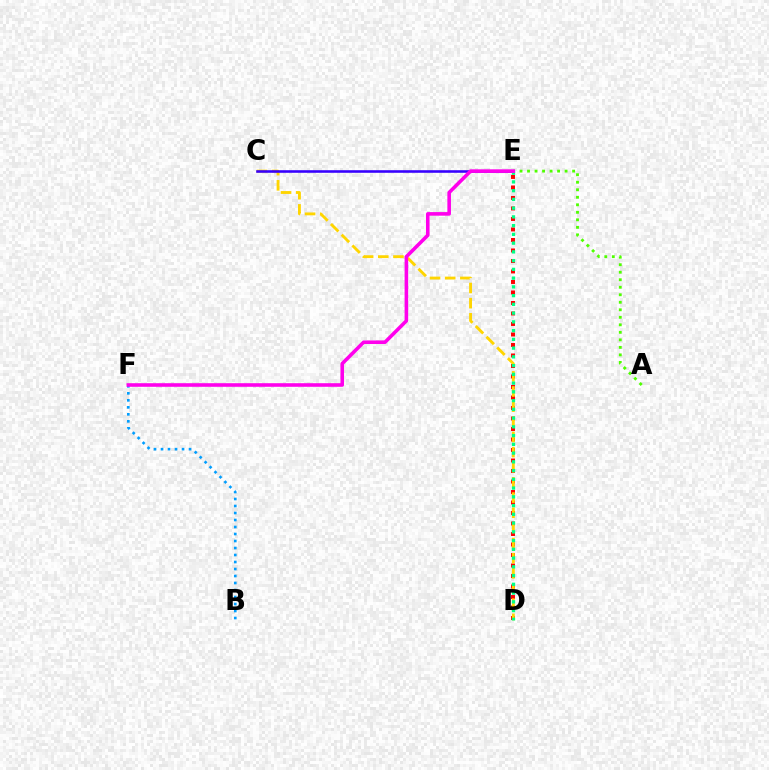{('D', 'E'): [{'color': '#ff0000', 'line_style': 'dotted', 'thickness': 2.85}, {'color': '#00ff86', 'line_style': 'dotted', 'thickness': 2.38}], ('A', 'E'): [{'color': '#4fff00', 'line_style': 'dotted', 'thickness': 2.04}], ('C', 'D'): [{'color': '#ffd500', 'line_style': 'dashed', 'thickness': 2.06}], ('C', 'E'): [{'color': '#3700ff', 'line_style': 'solid', 'thickness': 1.86}], ('B', 'F'): [{'color': '#009eff', 'line_style': 'dotted', 'thickness': 1.9}], ('E', 'F'): [{'color': '#ff00ed', 'line_style': 'solid', 'thickness': 2.58}]}